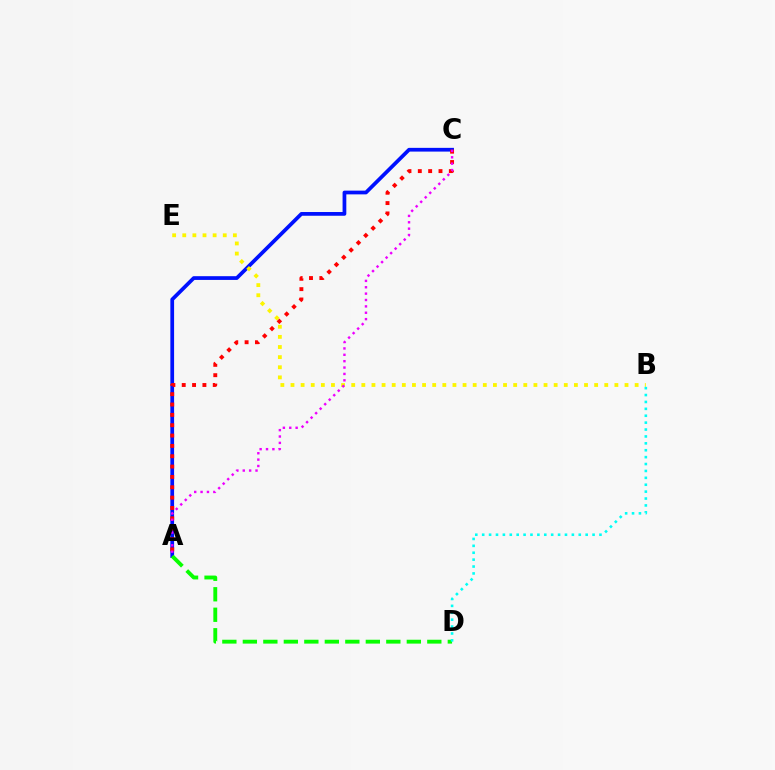{('A', 'C'): [{'color': '#0010ff', 'line_style': 'solid', 'thickness': 2.69}, {'color': '#ff0000', 'line_style': 'dotted', 'thickness': 2.81}, {'color': '#ee00ff', 'line_style': 'dotted', 'thickness': 1.73}], ('B', 'E'): [{'color': '#fcf500', 'line_style': 'dotted', 'thickness': 2.75}], ('A', 'D'): [{'color': '#08ff00', 'line_style': 'dashed', 'thickness': 2.78}], ('B', 'D'): [{'color': '#00fff6', 'line_style': 'dotted', 'thickness': 1.87}]}